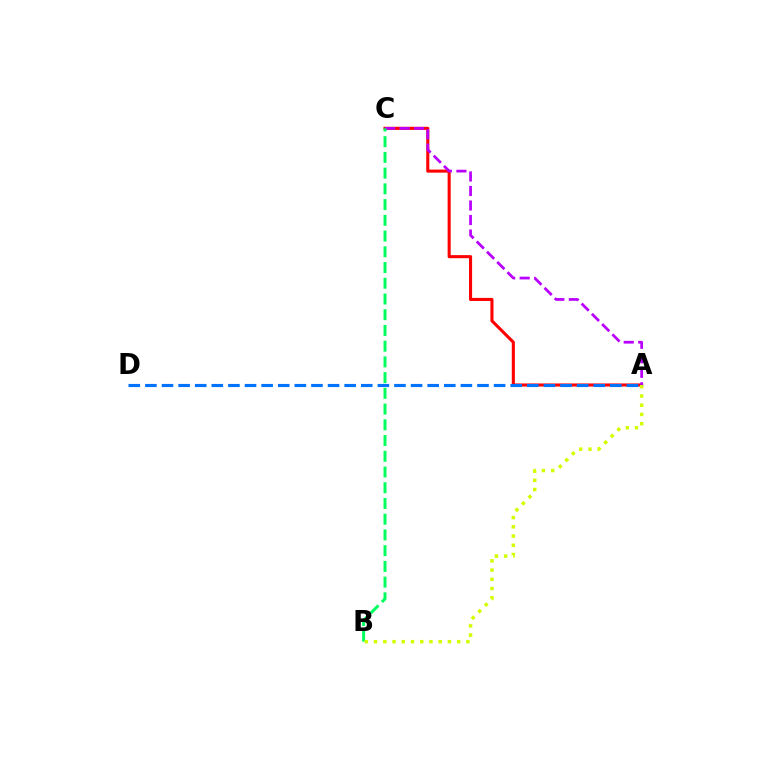{('A', 'C'): [{'color': '#ff0000', 'line_style': 'solid', 'thickness': 2.22}, {'color': '#b900ff', 'line_style': 'dashed', 'thickness': 1.97}], ('B', 'C'): [{'color': '#00ff5c', 'line_style': 'dashed', 'thickness': 2.14}], ('A', 'B'): [{'color': '#d1ff00', 'line_style': 'dotted', 'thickness': 2.51}], ('A', 'D'): [{'color': '#0074ff', 'line_style': 'dashed', 'thickness': 2.26}]}